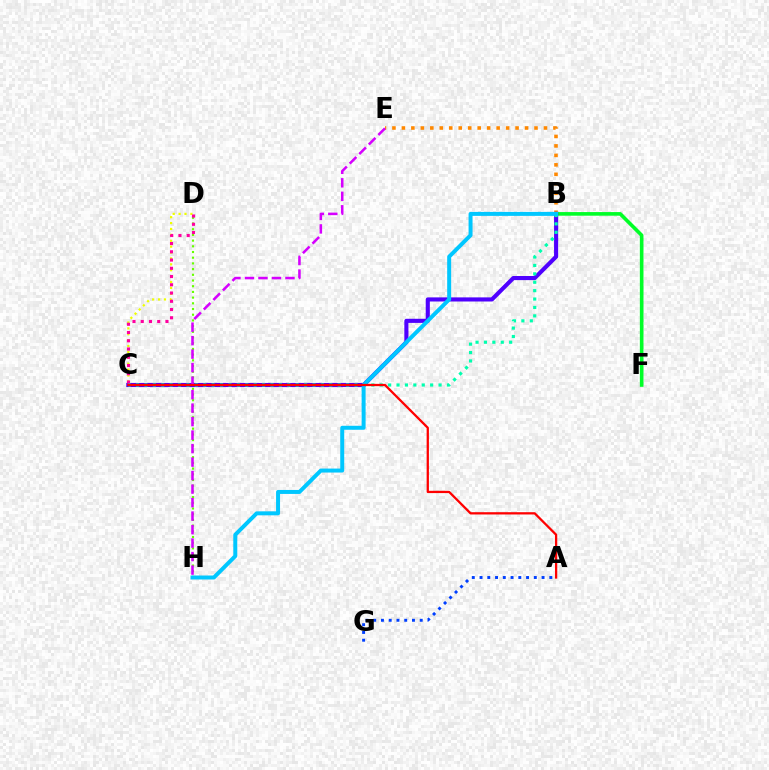{('B', 'F'): [{'color': '#00ff27', 'line_style': 'solid', 'thickness': 2.61}], ('D', 'H'): [{'color': '#66ff00', 'line_style': 'dotted', 'thickness': 1.55}], ('B', 'E'): [{'color': '#ff8800', 'line_style': 'dotted', 'thickness': 2.57}], ('C', 'D'): [{'color': '#eeff00', 'line_style': 'dotted', 'thickness': 1.6}, {'color': '#ff00a0', 'line_style': 'dotted', 'thickness': 2.24}], ('B', 'C'): [{'color': '#4f00ff', 'line_style': 'solid', 'thickness': 2.96}, {'color': '#00ffaf', 'line_style': 'dotted', 'thickness': 2.28}], ('B', 'H'): [{'color': '#00c7ff', 'line_style': 'solid', 'thickness': 2.86}], ('A', 'G'): [{'color': '#003fff', 'line_style': 'dotted', 'thickness': 2.11}], ('E', 'H'): [{'color': '#d600ff', 'line_style': 'dashed', 'thickness': 1.83}], ('A', 'C'): [{'color': '#ff0000', 'line_style': 'solid', 'thickness': 1.64}]}